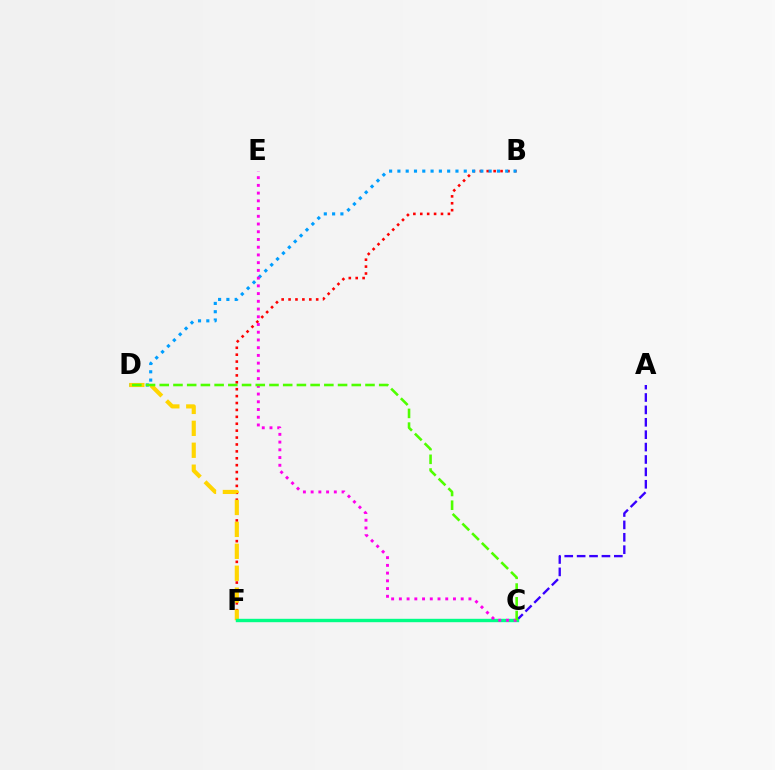{('A', 'C'): [{'color': '#3700ff', 'line_style': 'dashed', 'thickness': 1.68}], ('B', 'F'): [{'color': '#ff0000', 'line_style': 'dotted', 'thickness': 1.88}], ('B', 'D'): [{'color': '#009eff', 'line_style': 'dotted', 'thickness': 2.25}], ('D', 'F'): [{'color': '#ffd500', 'line_style': 'dashed', 'thickness': 2.98}], ('C', 'F'): [{'color': '#00ff86', 'line_style': 'solid', 'thickness': 2.44}], ('C', 'E'): [{'color': '#ff00ed', 'line_style': 'dotted', 'thickness': 2.1}], ('C', 'D'): [{'color': '#4fff00', 'line_style': 'dashed', 'thickness': 1.86}]}